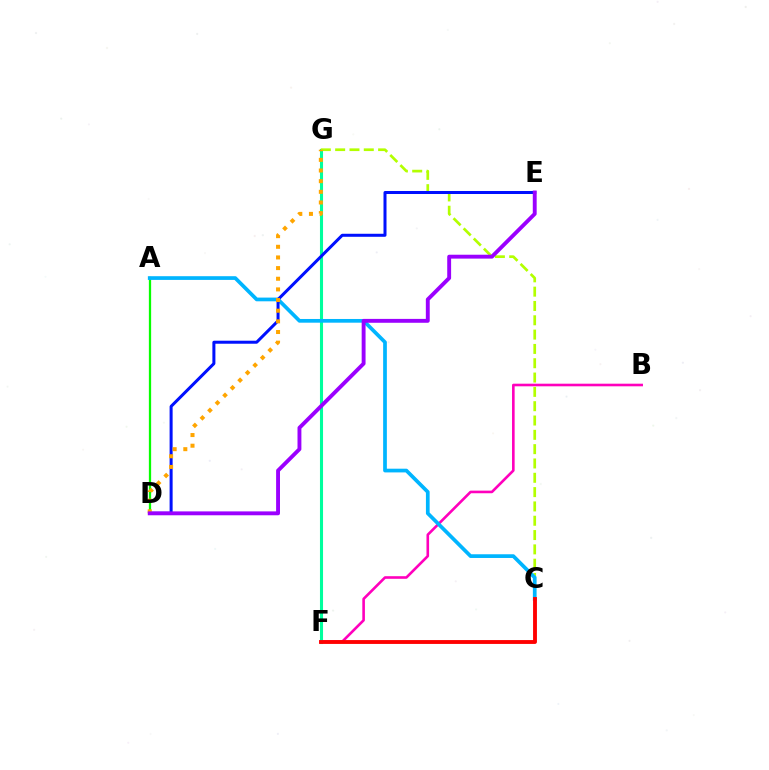{('A', 'D'): [{'color': '#08ff00', 'line_style': 'solid', 'thickness': 1.63}], ('B', 'F'): [{'color': '#ff00bd', 'line_style': 'solid', 'thickness': 1.88}], ('F', 'G'): [{'color': '#00ff9d', 'line_style': 'solid', 'thickness': 2.21}], ('C', 'G'): [{'color': '#b3ff00', 'line_style': 'dashed', 'thickness': 1.95}], ('A', 'C'): [{'color': '#00b5ff', 'line_style': 'solid', 'thickness': 2.67}], ('D', 'E'): [{'color': '#0010ff', 'line_style': 'solid', 'thickness': 2.17}, {'color': '#9b00ff', 'line_style': 'solid', 'thickness': 2.8}], ('D', 'G'): [{'color': '#ffa500', 'line_style': 'dotted', 'thickness': 2.89}], ('C', 'F'): [{'color': '#ff0000', 'line_style': 'solid', 'thickness': 2.78}]}